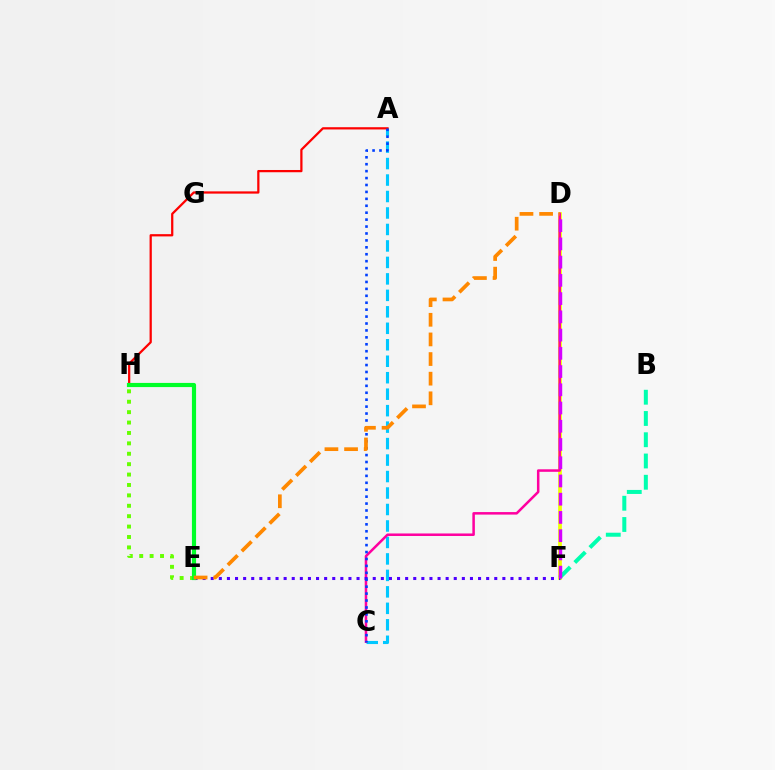{('D', 'F'): [{'color': '#eeff00', 'line_style': 'solid', 'thickness': 2.69}, {'color': '#d600ff', 'line_style': 'dashed', 'thickness': 2.48}], ('E', 'H'): [{'color': '#66ff00', 'line_style': 'dotted', 'thickness': 2.83}, {'color': '#00ff27', 'line_style': 'solid', 'thickness': 3.0}], ('A', 'C'): [{'color': '#00c7ff', 'line_style': 'dashed', 'thickness': 2.24}, {'color': '#003fff', 'line_style': 'dotted', 'thickness': 1.88}], ('C', 'D'): [{'color': '#ff00a0', 'line_style': 'solid', 'thickness': 1.81}], ('E', 'F'): [{'color': '#4f00ff', 'line_style': 'dotted', 'thickness': 2.2}], ('A', 'H'): [{'color': '#ff0000', 'line_style': 'solid', 'thickness': 1.62}], ('B', 'F'): [{'color': '#00ffaf', 'line_style': 'dashed', 'thickness': 2.89}], ('D', 'E'): [{'color': '#ff8800', 'line_style': 'dashed', 'thickness': 2.67}]}